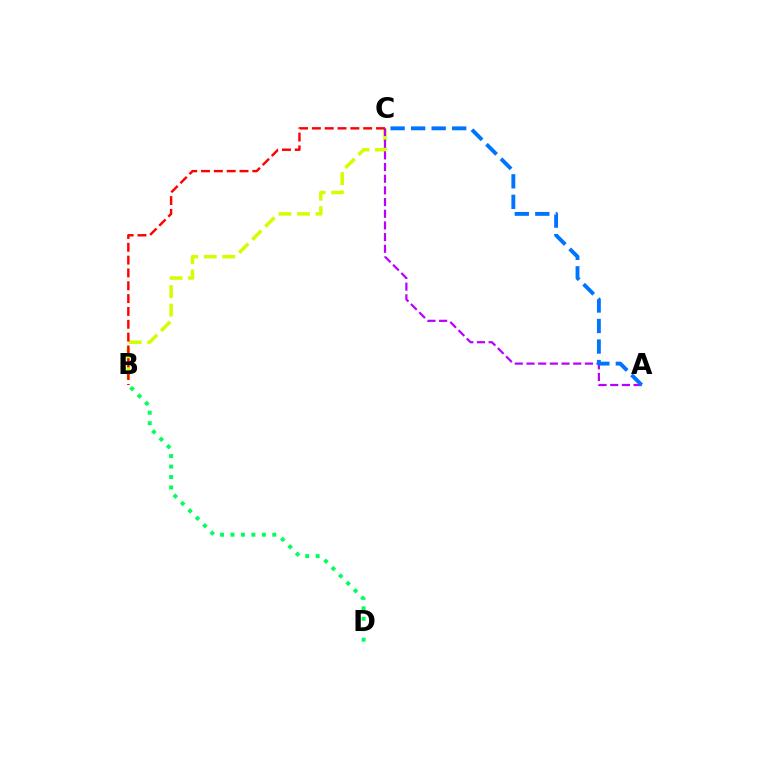{('B', 'C'): [{'color': '#d1ff00', 'line_style': 'dashed', 'thickness': 2.51}, {'color': '#ff0000', 'line_style': 'dashed', 'thickness': 1.74}], ('A', 'C'): [{'color': '#b900ff', 'line_style': 'dashed', 'thickness': 1.59}, {'color': '#0074ff', 'line_style': 'dashed', 'thickness': 2.79}], ('B', 'D'): [{'color': '#00ff5c', 'line_style': 'dotted', 'thickness': 2.84}]}